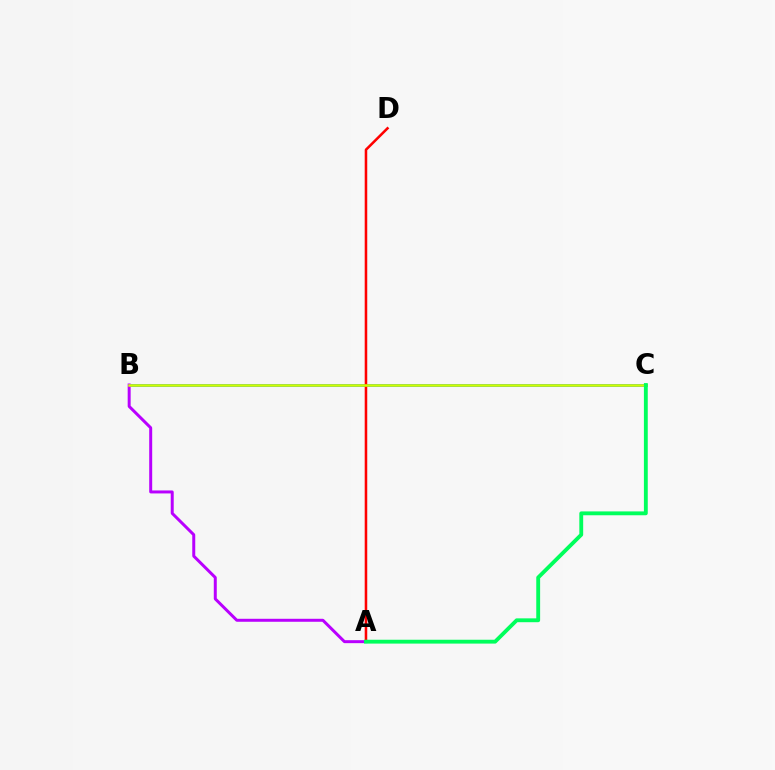{('B', 'C'): [{'color': '#0074ff', 'line_style': 'solid', 'thickness': 1.93}, {'color': '#d1ff00', 'line_style': 'solid', 'thickness': 1.81}], ('A', 'B'): [{'color': '#b900ff', 'line_style': 'solid', 'thickness': 2.15}], ('A', 'D'): [{'color': '#ff0000', 'line_style': 'solid', 'thickness': 1.83}], ('A', 'C'): [{'color': '#00ff5c', 'line_style': 'solid', 'thickness': 2.77}]}